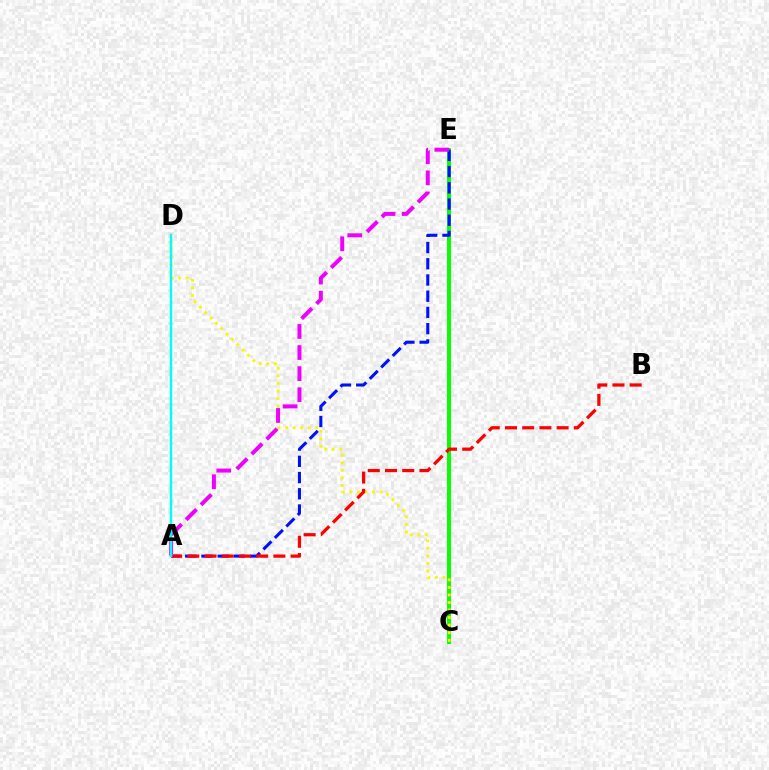{('C', 'E'): [{'color': '#08ff00', 'line_style': 'solid', 'thickness': 2.85}], ('A', 'E'): [{'color': '#0010ff', 'line_style': 'dashed', 'thickness': 2.2}, {'color': '#ee00ff', 'line_style': 'dashed', 'thickness': 2.86}], ('C', 'D'): [{'color': '#fcf500', 'line_style': 'dotted', 'thickness': 2.05}], ('A', 'B'): [{'color': '#ff0000', 'line_style': 'dashed', 'thickness': 2.34}], ('A', 'D'): [{'color': '#00fff6', 'line_style': 'solid', 'thickness': 1.76}]}